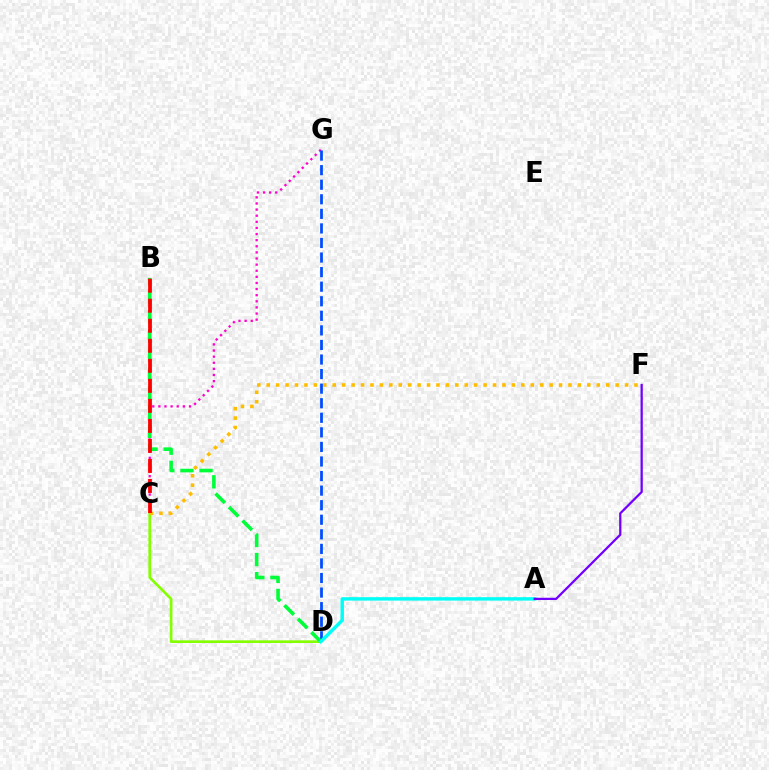{('C', 'G'): [{'color': '#ff00cf', 'line_style': 'dotted', 'thickness': 1.66}], ('C', 'D'): [{'color': '#84ff00', 'line_style': 'solid', 'thickness': 1.92}], ('C', 'F'): [{'color': '#ffbd00', 'line_style': 'dotted', 'thickness': 2.56}], ('D', 'G'): [{'color': '#004bff', 'line_style': 'dashed', 'thickness': 1.98}], ('B', 'D'): [{'color': '#00ff39', 'line_style': 'dashed', 'thickness': 2.59}], ('B', 'C'): [{'color': '#ff0000', 'line_style': 'dashed', 'thickness': 2.72}], ('A', 'D'): [{'color': '#00fff6', 'line_style': 'solid', 'thickness': 2.47}], ('A', 'F'): [{'color': '#7200ff', 'line_style': 'solid', 'thickness': 1.63}]}